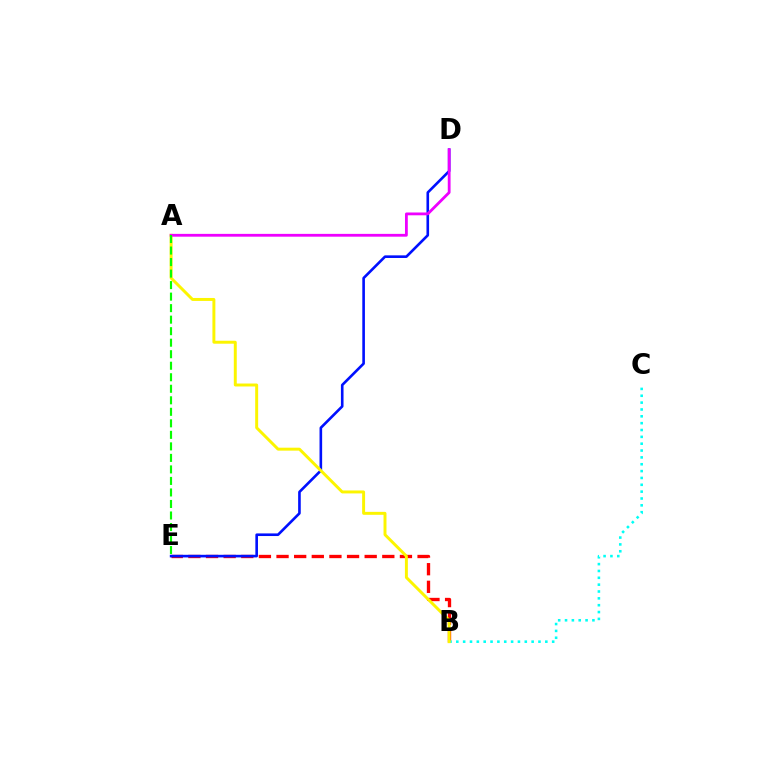{('B', 'E'): [{'color': '#ff0000', 'line_style': 'dashed', 'thickness': 2.39}], ('D', 'E'): [{'color': '#0010ff', 'line_style': 'solid', 'thickness': 1.89}], ('B', 'C'): [{'color': '#00fff6', 'line_style': 'dotted', 'thickness': 1.86}], ('A', 'B'): [{'color': '#fcf500', 'line_style': 'solid', 'thickness': 2.13}], ('A', 'D'): [{'color': '#ee00ff', 'line_style': 'solid', 'thickness': 2.02}], ('A', 'E'): [{'color': '#08ff00', 'line_style': 'dashed', 'thickness': 1.56}]}